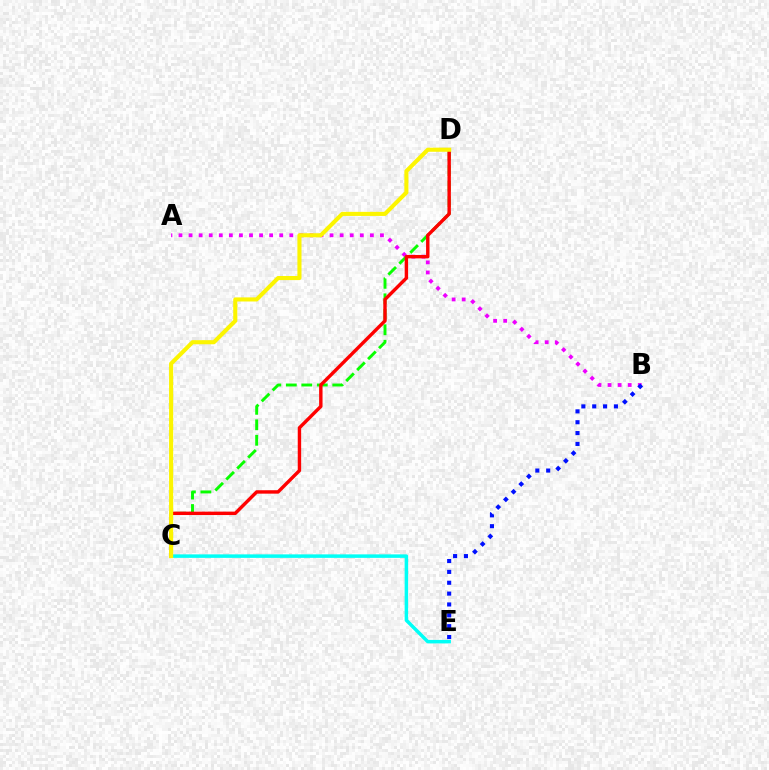{('A', 'B'): [{'color': '#ee00ff', 'line_style': 'dotted', 'thickness': 2.74}], ('C', 'E'): [{'color': '#00fff6', 'line_style': 'solid', 'thickness': 2.51}], ('C', 'D'): [{'color': '#08ff00', 'line_style': 'dashed', 'thickness': 2.1}, {'color': '#ff0000', 'line_style': 'solid', 'thickness': 2.45}, {'color': '#fcf500', 'line_style': 'solid', 'thickness': 2.95}], ('B', 'E'): [{'color': '#0010ff', 'line_style': 'dotted', 'thickness': 2.95}]}